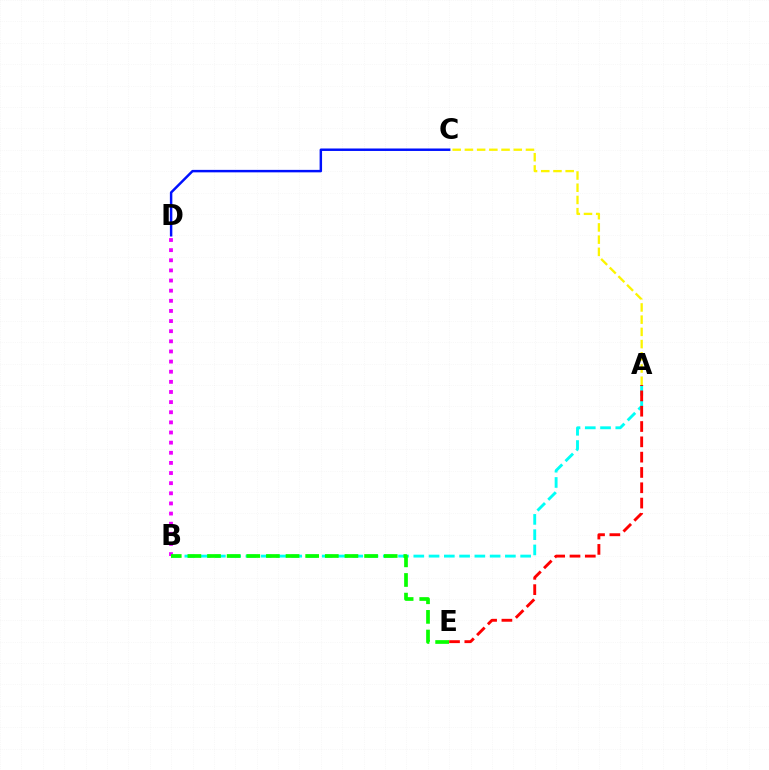{('A', 'B'): [{'color': '#00fff6', 'line_style': 'dashed', 'thickness': 2.07}], ('A', 'E'): [{'color': '#ff0000', 'line_style': 'dashed', 'thickness': 2.08}], ('B', 'D'): [{'color': '#ee00ff', 'line_style': 'dotted', 'thickness': 2.75}], ('B', 'E'): [{'color': '#08ff00', 'line_style': 'dashed', 'thickness': 2.67}], ('A', 'C'): [{'color': '#fcf500', 'line_style': 'dashed', 'thickness': 1.66}], ('C', 'D'): [{'color': '#0010ff', 'line_style': 'solid', 'thickness': 1.78}]}